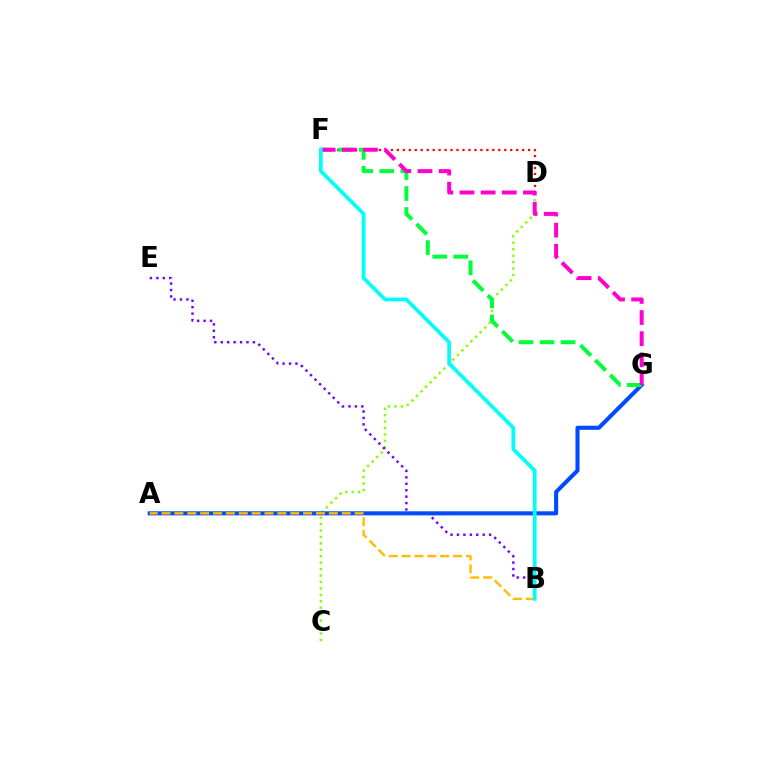{('D', 'F'): [{'color': '#ff0000', 'line_style': 'dotted', 'thickness': 1.62}], ('C', 'D'): [{'color': '#84ff00', 'line_style': 'dotted', 'thickness': 1.75}], ('B', 'E'): [{'color': '#7200ff', 'line_style': 'dotted', 'thickness': 1.75}], ('A', 'G'): [{'color': '#004bff', 'line_style': 'solid', 'thickness': 2.93}], ('F', 'G'): [{'color': '#00ff39', 'line_style': 'dashed', 'thickness': 2.85}, {'color': '#ff00cf', 'line_style': 'dashed', 'thickness': 2.87}], ('A', 'B'): [{'color': '#ffbd00', 'line_style': 'dashed', 'thickness': 1.75}], ('B', 'F'): [{'color': '#00fff6', 'line_style': 'solid', 'thickness': 2.69}]}